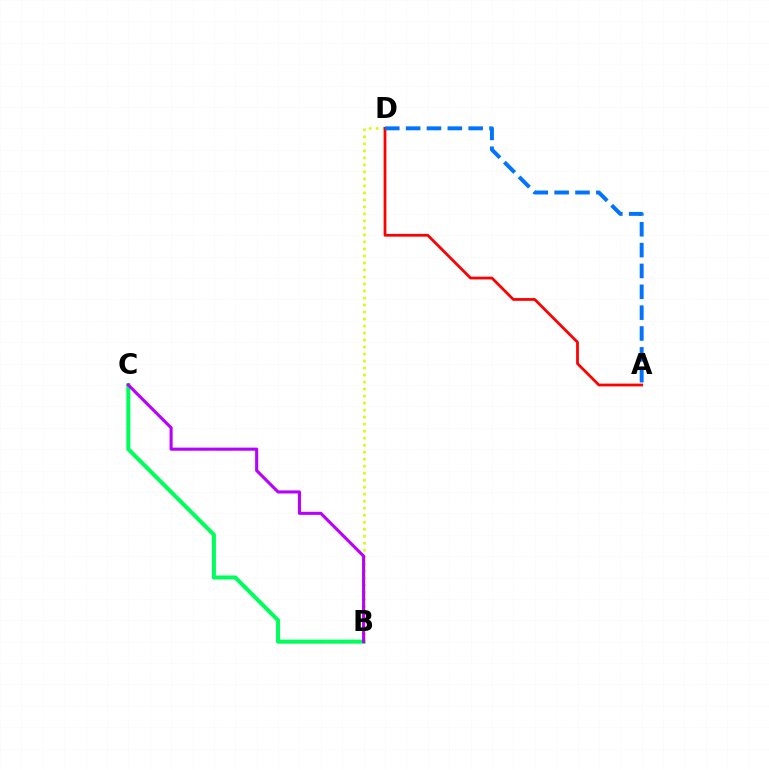{('B', 'C'): [{'color': '#00ff5c', 'line_style': 'solid', 'thickness': 2.91}, {'color': '#b900ff', 'line_style': 'solid', 'thickness': 2.23}], ('B', 'D'): [{'color': '#d1ff00', 'line_style': 'dotted', 'thickness': 1.9}], ('A', 'D'): [{'color': '#ff0000', 'line_style': 'solid', 'thickness': 1.99}, {'color': '#0074ff', 'line_style': 'dashed', 'thickness': 2.83}]}